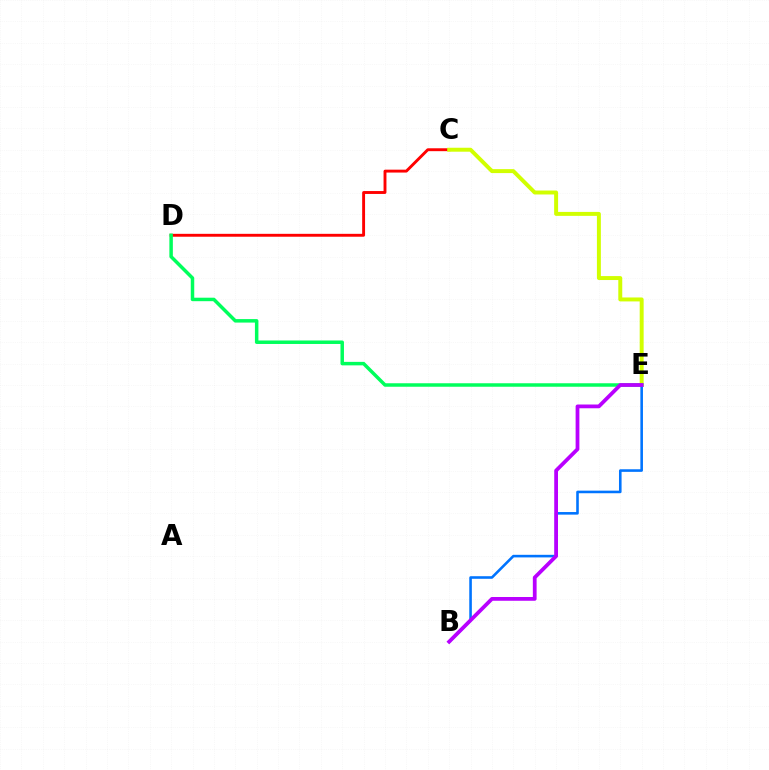{('C', 'D'): [{'color': '#ff0000', 'line_style': 'solid', 'thickness': 2.08}], ('C', 'E'): [{'color': '#d1ff00', 'line_style': 'solid', 'thickness': 2.85}], ('D', 'E'): [{'color': '#00ff5c', 'line_style': 'solid', 'thickness': 2.51}], ('B', 'E'): [{'color': '#0074ff', 'line_style': 'solid', 'thickness': 1.86}, {'color': '#b900ff', 'line_style': 'solid', 'thickness': 2.71}]}